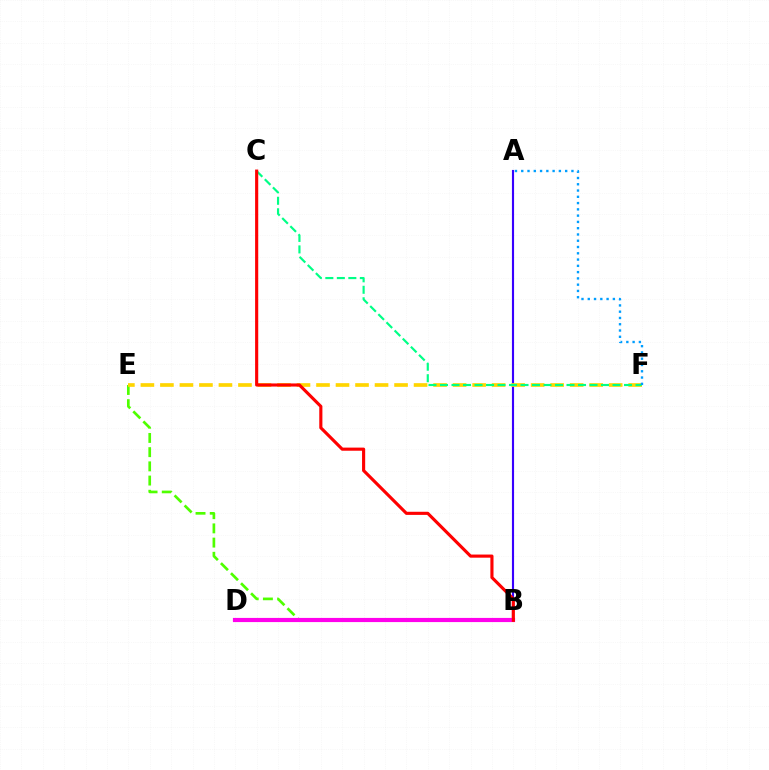{('A', 'B'): [{'color': '#3700ff', 'line_style': 'solid', 'thickness': 1.53}], ('B', 'E'): [{'color': '#4fff00', 'line_style': 'dashed', 'thickness': 1.93}], ('E', 'F'): [{'color': '#ffd500', 'line_style': 'dashed', 'thickness': 2.65}], ('B', 'D'): [{'color': '#ff00ed', 'line_style': 'solid', 'thickness': 3.0}], ('C', 'F'): [{'color': '#00ff86', 'line_style': 'dashed', 'thickness': 1.56}], ('B', 'C'): [{'color': '#ff0000', 'line_style': 'solid', 'thickness': 2.25}], ('A', 'F'): [{'color': '#009eff', 'line_style': 'dotted', 'thickness': 1.7}]}